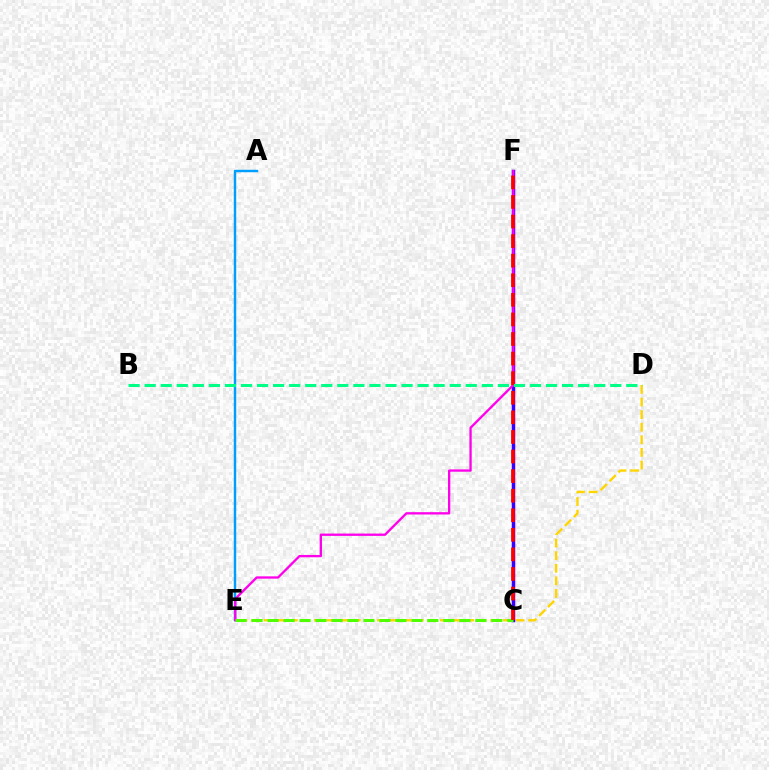{('D', 'E'): [{'color': '#ffd500', 'line_style': 'dashed', 'thickness': 1.71}], ('C', 'F'): [{'color': '#3700ff', 'line_style': 'solid', 'thickness': 2.5}, {'color': '#ff0000', 'line_style': 'dashed', 'thickness': 2.66}], ('A', 'E'): [{'color': '#009eff', 'line_style': 'solid', 'thickness': 1.75}], ('E', 'F'): [{'color': '#ff00ed', 'line_style': 'solid', 'thickness': 1.67}], ('C', 'E'): [{'color': '#4fff00', 'line_style': 'dashed', 'thickness': 2.17}], ('B', 'D'): [{'color': '#00ff86', 'line_style': 'dashed', 'thickness': 2.18}]}